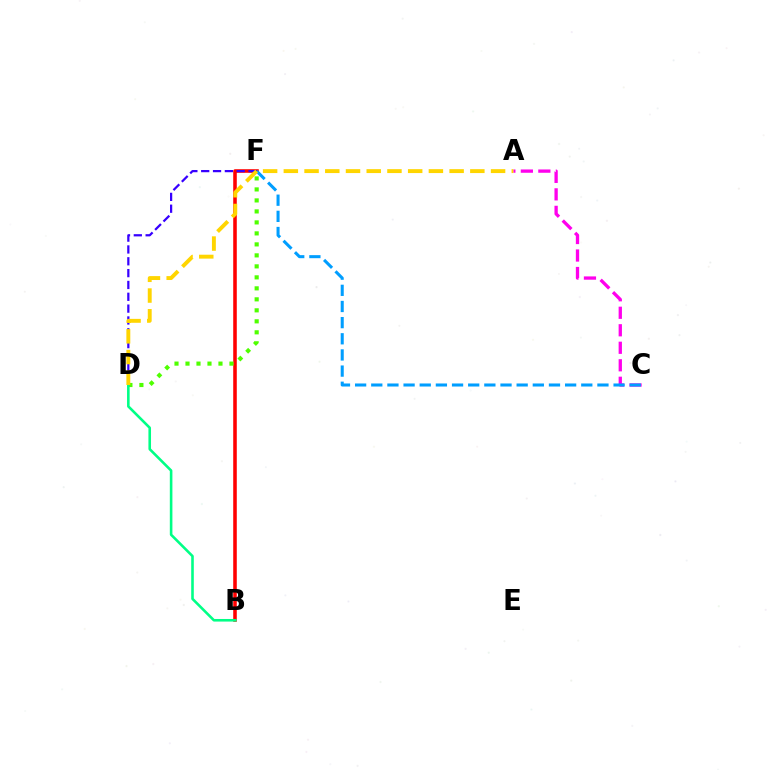{('A', 'C'): [{'color': '#ff00ed', 'line_style': 'dashed', 'thickness': 2.38}], ('B', 'F'): [{'color': '#ff0000', 'line_style': 'solid', 'thickness': 2.57}], ('D', 'F'): [{'color': '#4fff00', 'line_style': 'dotted', 'thickness': 2.99}, {'color': '#3700ff', 'line_style': 'dashed', 'thickness': 1.61}], ('B', 'D'): [{'color': '#00ff86', 'line_style': 'solid', 'thickness': 1.87}], ('C', 'F'): [{'color': '#009eff', 'line_style': 'dashed', 'thickness': 2.19}], ('A', 'D'): [{'color': '#ffd500', 'line_style': 'dashed', 'thickness': 2.82}]}